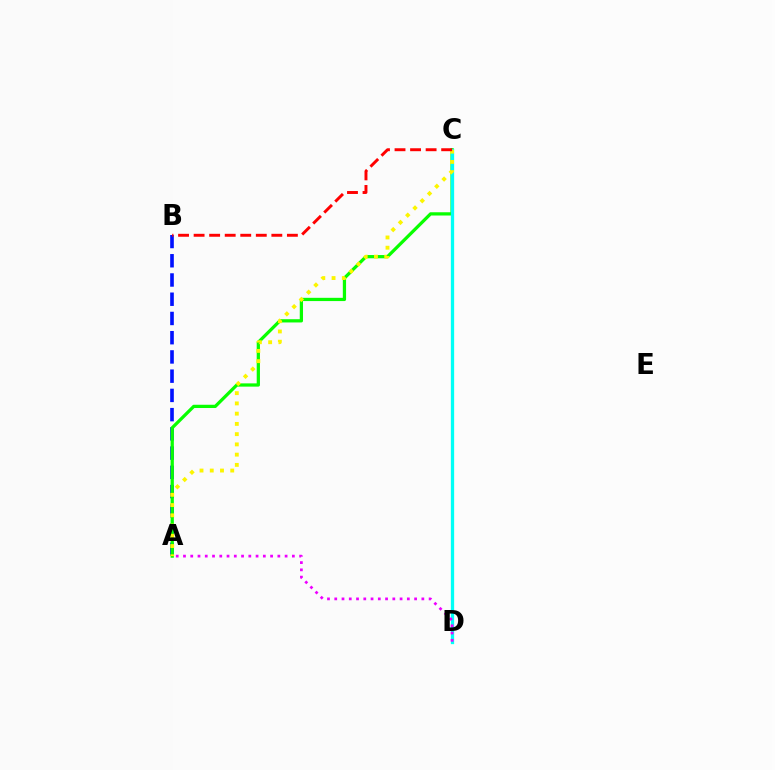{('A', 'B'): [{'color': '#0010ff', 'line_style': 'dashed', 'thickness': 2.61}], ('A', 'C'): [{'color': '#08ff00', 'line_style': 'solid', 'thickness': 2.34}, {'color': '#fcf500', 'line_style': 'dotted', 'thickness': 2.78}], ('C', 'D'): [{'color': '#00fff6', 'line_style': 'solid', 'thickness': 2.37}], ('A', 'D'): [{'color': '#ee00ff', 'line_style': 'dotted', 'thickness': 1.97}], ('B', 'C'): [{'color': '#ff0000', 'line_style': 'dashed', 'thickness': 2.11}]}